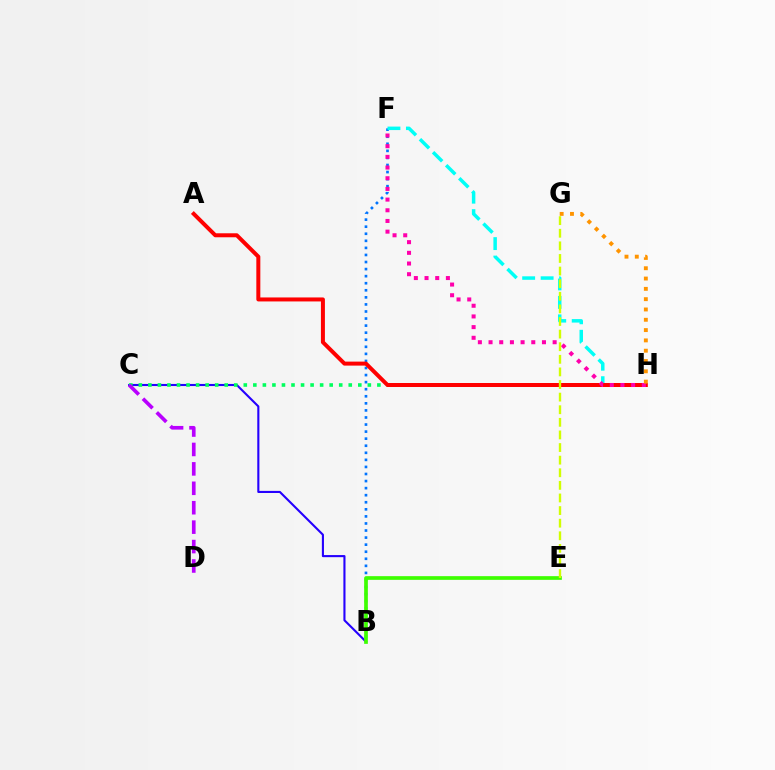{('B', 'C'): [{'color': '#2500ff', 'line_style': 'solid', 'thickness': 1.52}], ('B', 'F'): [{'color': '#0074ff', 'line_style': 'dotted', 'thickness': 1.92}], ('C', 'H'): [{'color': '#00ff5c', 'line_style': 'dotted', 'thickness': 2.59}], ('F', 'H'): [{'color': '#00fff6', 'line_style': 'dashed', 'thickness': 2.51}, {'color': '#ff00ac', 'line_style': 'dotted', 'thickness': 2.9}], ('A', 'H'): [{'color': '#ff0000', 'line_style': 'solid', 'thickness': 2.87}], ('C', 'D'): [{'color': '#b900ff', 'line_style': 'dashed', 'thickness': 2.64}], ('B', 'E'): [{'color': '#3dff00', 'line_style': 'solid', 'thickness': 2.66}], ('E', 'G'): [{'color': '#d1ff00', 'line_style': 'dashed', 'thickness': 1.71}], ('G', 'H'): [{'color': '#ff9400', 'line_style': 'dotted', 'thickness': 2.8}]}